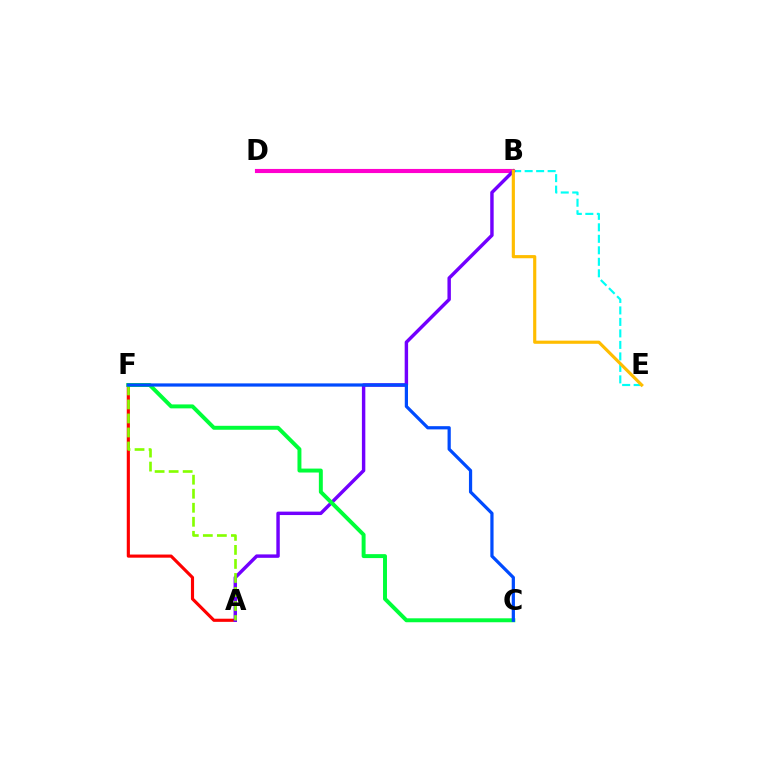{('A', 'F'): [{'color': '#ff0000', 'line_style': 'solid', 'thickness': 2.26}, {'color': '#84ff00', 'line_style': 'dashed', 'thickness': 1.91}], ('D', 'E'): [{'color': '#00fff6', 'line_style': 'dashed', 'thickness': 1.56}], ('B', 'D'): [{'color': '#ff00cf', 'line_style': 'solid', 'thickness': 2.96}], ('A', 'B'): [{'color': '#7200ff', 'line_style': 'solid', 'thickness': 2.47}], ('B', 'E'): [{'color': '#ffbd00', 'line_style': 'solid', 'thickness': 2.27}], ('C', 'F'): [{'color': '#00ff39', 'line_style': 'solid', 'thickness': 2.84}, {'color': '#004bff', 'line_style': 'solid', 'thickness': 2.32}]}